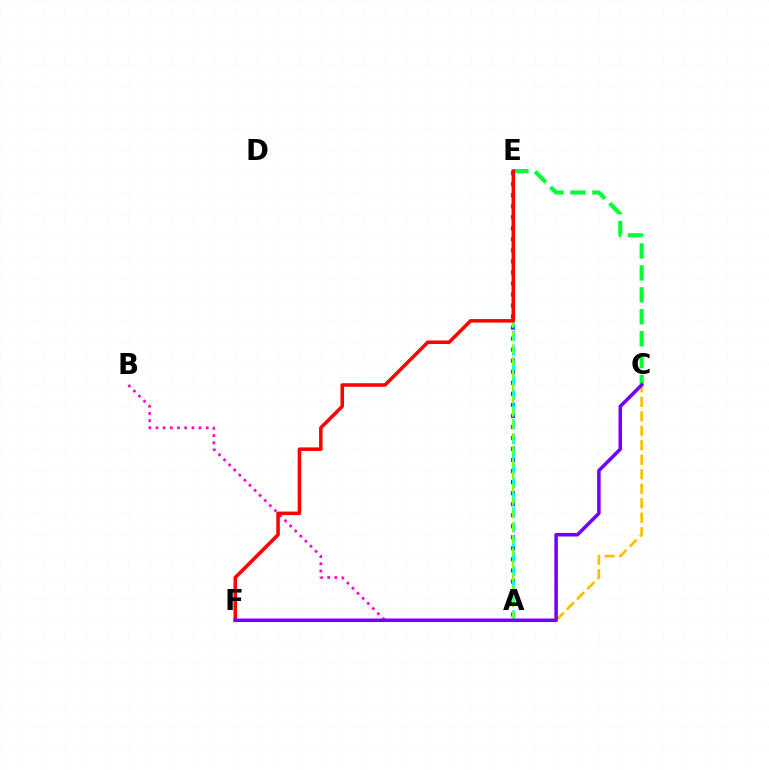{('A', 'C'): [{'color': '#ffbd00', 'line_style': 'dashed', 'thickness': 1.97}], ('A', 'E'): [{'color': '#004bff', 'line_style': 'dotted', 'thickness': 3.0}, {'color': '#00fff6', 'line_style': 'dashed', 'thickness': 2.0}, {'color': '#84ff00', 'line_style': 'dashed', 'thickness': 1.73}], ('C', 'E'): [{'color': '#00ff39', 'line_style': 'dashed', 'thickness': 2.98}], ('A', 'B'): [{'color': '#ff00cf', 'line_style': 'dotted', 'thickness': 1.95}], ('E', 'F'): [{'color': '#ff0000', 'line_style': 'solid', 'thickness': 2.54}], ('C', 'F'): [{'color': '#7200ff', 'line_style': 'solid', 'thickness': 2.54}]}